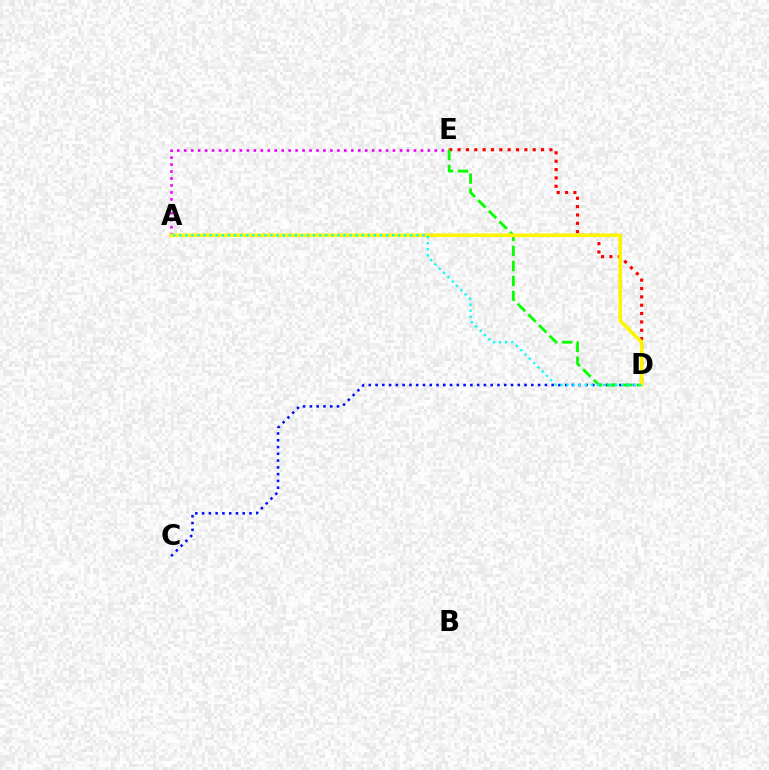{('A', 'E'): [{'color': '#ee00ff', 'line_style': 'dotted', 'thickness': 1.89}], ('D', 'E'): [{'color': '#ff0000', 'line_style': 'dotted', 'thickness': 2.27}, {'color': '#08ff00', 'line_style': 'dashed', 'thickness': 2.04}], ('C', 'D'): [{'color': '#0010ff', 'line_style': 'dotted', 'thickness': 1.84}], ('A', 'D'): [{'color': '#fcf500', 'line_style': 'solid', 'thickness': 2.59}, {'color': '#00fff6', 'line_style': 'dotted', 'thickness': 1.65}]}